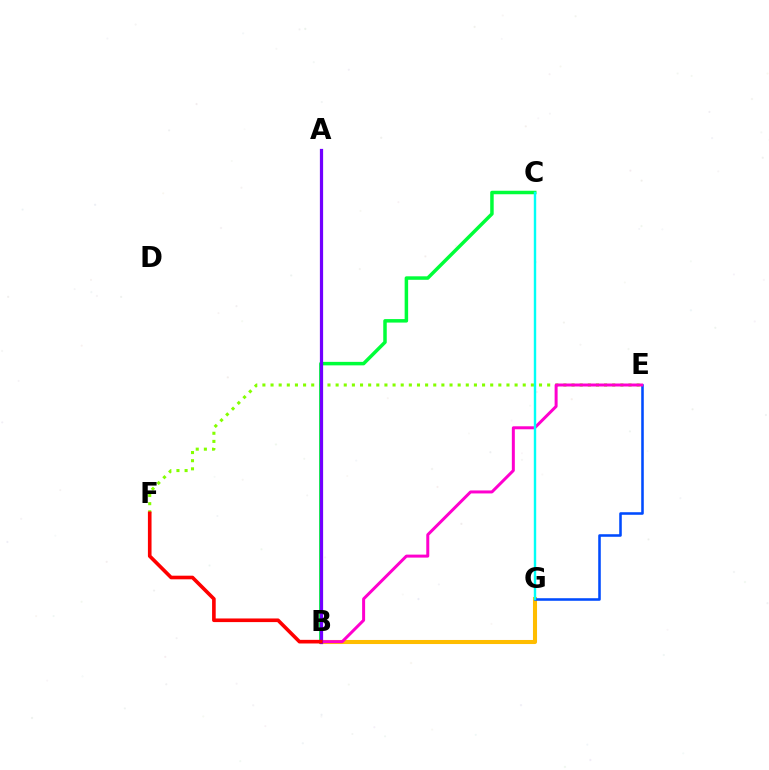{('E', 'F'): [{'color': '#84ff00', 'line_style': 'dotted', 'thickness': 2.21}], ('B', 'G'): [{'color': '#ffbd00', 'line_style': 'solid', 'thickness': 2.92}], ('E', 'G'): [{'color': '#004bff', 'line_style': 'solid', 'thickness': 1.85}], ('B', 'C'): [{'color': '#00ff39', 'line_style': 'solid', 'thickness': 2.51}], ('B', 'E'): [{'color': '#ff00cf', 'line_style': 'solid', 'thickness': 2.15}], ('C', 'G'): [{'color': '#00fff6', 'line_style': 'solid', 'thickness': 1.74}], ('A', 'B'): [{'color': '#7200ff', 'line_style': 'solid', 'thickness': 2.32}], ('B', 'F'): [{'color': '#ff0000', 'line_style': 'solid', 'thickness': 2.61}]}